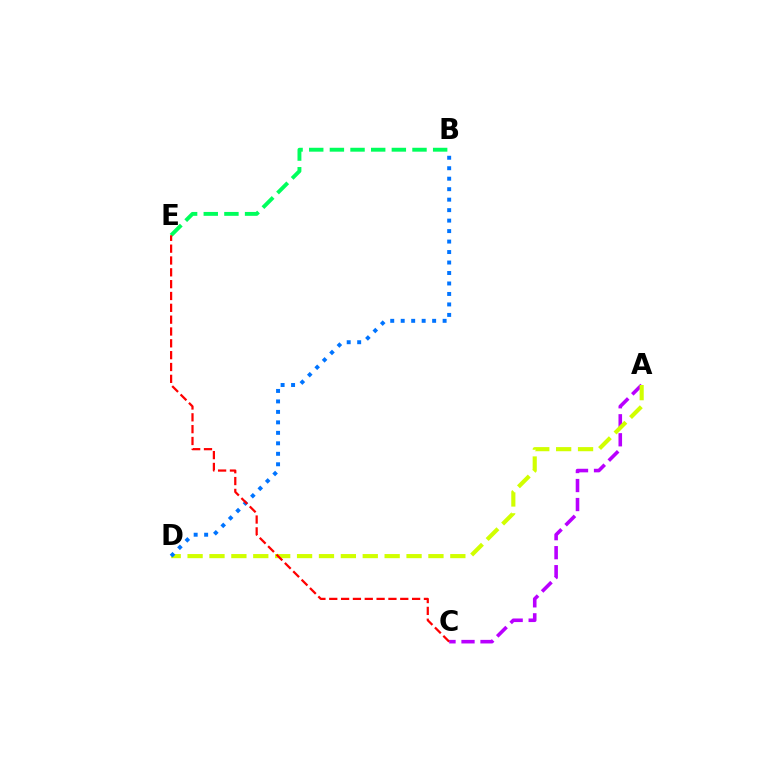{('B', 'E'): [{'color': '#00ff5c', 'line_style': 'dashed', 'thickness': 2.81}], ('A', 'C'): [{'color': '#b900ff', 'line_style': 'dashed', 'thickness': 2.58}], ('A', 'D'): [{'color': '#d1ff00', 'line_style': 'dashed', 'thickness': 2.97}], ('B', 'D'): [{'color': '#0074ff', 'line_style': 'dotted', 'thickness': 2.85}], ('C', 'E'): [{'color': '#ff0000', 'line_style': 'dashed', 'thickness': 1.61}]}